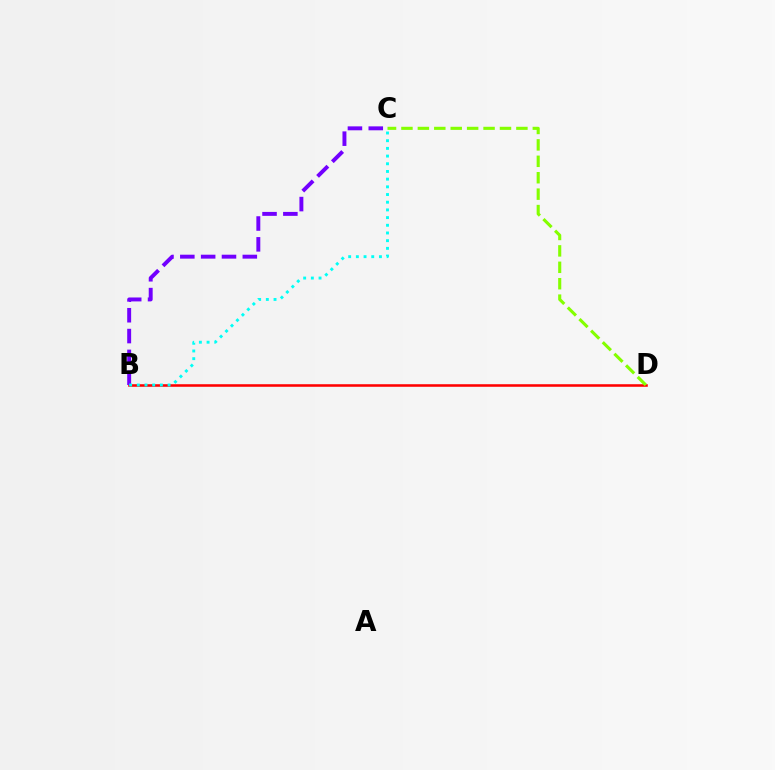{('B', 'D'): [{'color': '#ff0000', 'line_style': 'solid', 'thickness': 1.84}], ('B', 'C'): [{'color': '#7200ff', 'line_style': 'dashed', 'thickness': 2.83}, {'color': '#00fff6', 'line_style': 'dotted', 'thickness': 2.09}], ('C', 'D'): [{'color': '#84ff00', 'line_style': 'dashed', 'thickness': 2.23}]}